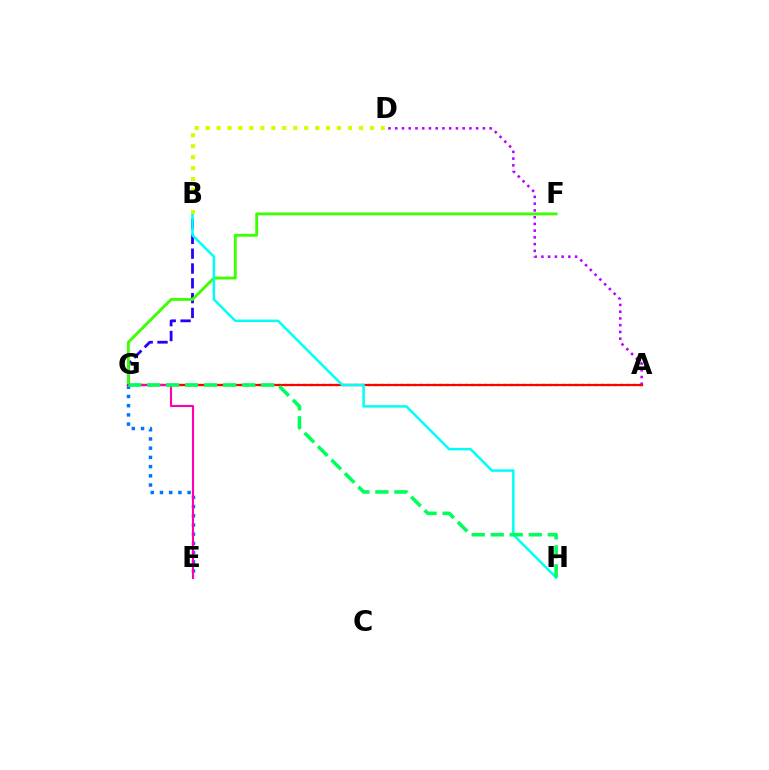{('B', 'G'): [{'color': '#2500ff', 'line_style': 'dashed', 'thickness': 2.01}], ('A', 'G'): [{'color': '#ff9400', 'line_style': 'dotted', 'thickness': 1.76}, {'color': '#ff0000', 'line_style': 'solid', 'thickness': 1.6}], ('A', 'D'): [{'color': '#b900ff', 'line_style': 'dotted', 'thickness': 1.83}], ('E', 'G'): [{'color': '#0074ff', 'line_style': 'dotted', 'thickness': 2.5}, {'color': '#ff00ac', 'line_style': 'solid', 'thickness': 1.52}], ('F', 'G'): [{'color': '#3dff00', 'line_style': 'solid', 'thickness': 2.06}], ('B', 'H'): [{'color': '#00fff6', 'line_style': 'solid', 'thickness': 1.81}], ('G', 'H'): [{'color': '#00ff5c', 'line_style': 'dashed', 'thickness': 2.58}], ('B', 'D'): [{'color': '#d1ff00', 'line_style': 'dotted', 'thickness': 2.98}]}